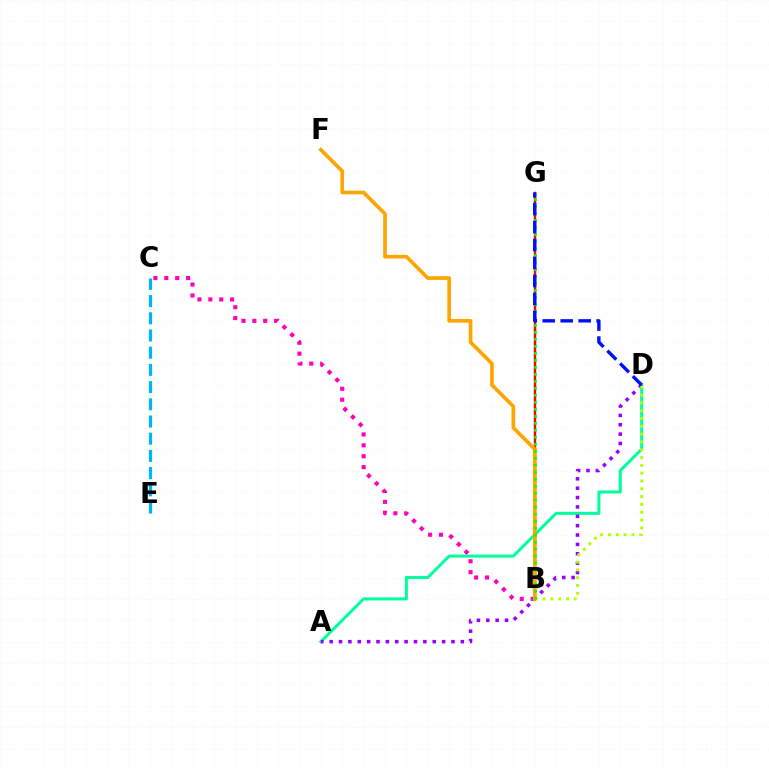{('A', 'D'): [{'color': '#00ff9d', 'line_style': 'solid', 'thickness': 2.18}, {'color': '#9b00ff', 'line_style': 'dotted', 'thickness': 2.55}], ('C', 'E'): [{'color': '#00b5ff', 'line_style': 'dashed', 'thickness': 2.34}], ('B', 'G'): [{'color': '#ff0000', 'line_style': 'solid', 'thickness': 1.75}, {'color': '#08ff00', 'line_style': 'dotted', 'thickness': 1.9}], ('B', 'C'): [{'color': '#ff00bd', 'line_style': 'dotted', 'thickness': 2.96}], ('B', 'D'): [{'color': '#b3ff00', 'line_style': 'dotted', 'thickness': 2.12}], ('B', 'F'): [{'color': '#ffa500', 'line_style': 'solid', 'thickness': 2.65}], ('D', 'G'): [{'color': '#0010ff', 'line_style': 'dashed', 'thickness': 2.44}]}